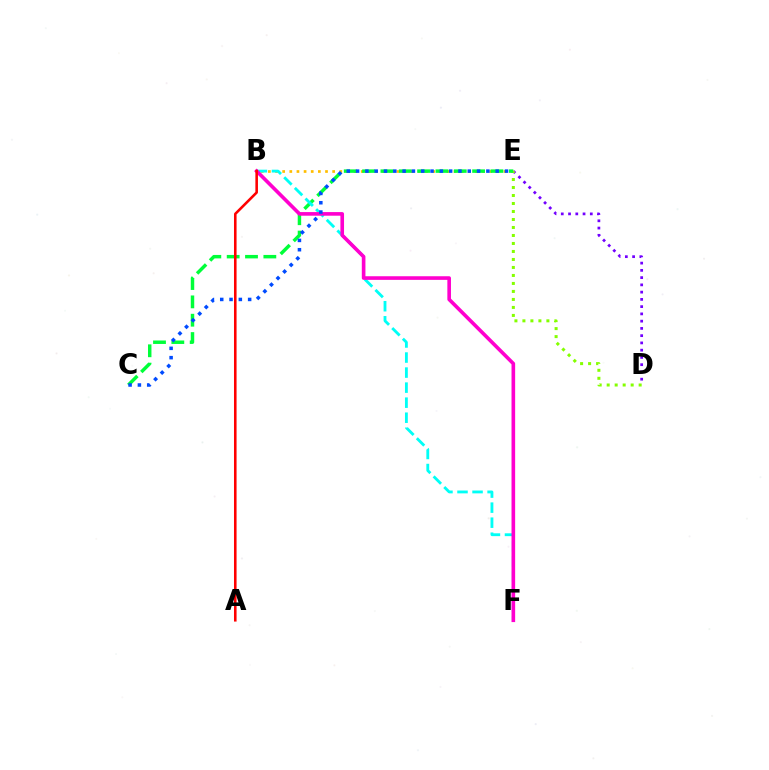{('D', 'E'): [{'color': '#7200ff', 'line_style': 'dotted', 'thickness': 1.97}, {'color': '#84ff00', 'line_style': 'dotted', 'thickness': 2.17}], ('B', 'E'): [{'color': '#ffbd00', 'line_style': 'dotted', 'thickness': 1.94}], ('C', 'E'): [{'color': '#00ff39', 'line_style': 'dashed', 'thickness': 2.49}, {'color': '#004bff', 'line_style': 'dotted', 'thickness': 2.53}], ('B', 'F'): [{'color': '#00fff6', 'line_style': 'dashed', 'thickness': 2.04}, {'color': '#ff00cf', 'line_style': 'solid', 'thickness': 2.61}], ('A', 'B'): [{'color': '#ff0000', 'line_style': 'solid', 'thickness': 1.86}]}